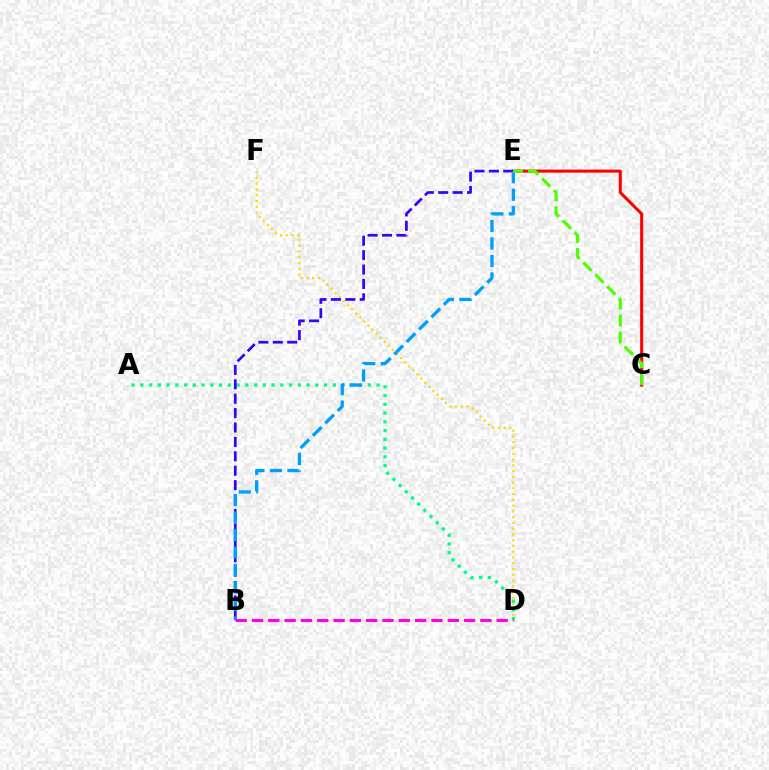{('D', 'F'): [{'color': '#ffd500', 'line_style': 'dotted', 'thickness': 1.57}], ('A', 'D'): [{'color': '#00ff86', 'line_style': 'dotted', 'thickness': 2.38}], ('C', 'E'): [{'color': '#ff0000', 'line_style': 'solid', 'thickness': 2.19}, {'color': '#4fff00', 'line_style': 'dashed', 'thickness': 2.29}], ('B', 'E'): [{'color': '#3700ff', 'line_style': 'dashed', 'thickness': 1.96}, {'color': '#009eff', 'line_style': 'dashed', 'thickness': 2.38}], ('B', 'D'): [{'color': '#ff00ed', 'line_style': 'dashed', 'thickness': 2.22}]}